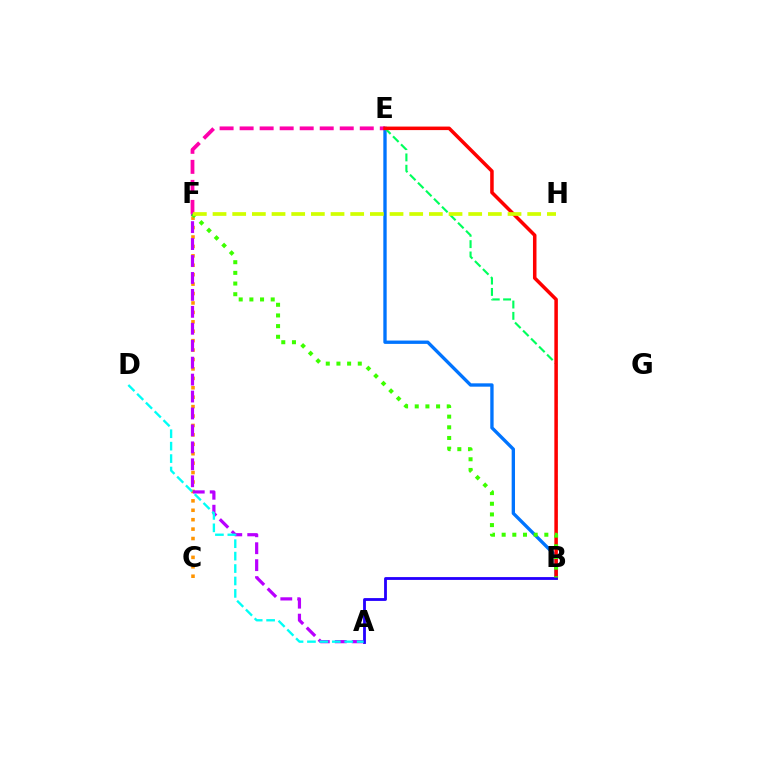{('B', 'E'): [{'color': '#0074ff', 'line_style': 'solid', 'thickness': 2.4}, {'color': '#00ff5c', 'line_style': 'dashed', 'thickness': 1.54}, {'color': '#ff0000', 'line_style': 'solid', 'thickness': 2.54}], ('E', 'F'): [{'color': '#ff00ac', 'line_style': 'dashed', 'thickness': 2.72}], ('C', 'F'): [{'color': '#ff9400', 'line_style': 'dotted', 'thickness': 2.56}], ('A', 'F'): [{'color': '#b900ff', 'line_style': 'dashed', 'thickness': 2.3}], ('A', 'B'): [{'color': '#2500ff', 'line_style': 'solid', 'thickness': 2.03}], ('B', 'F'): [{'color': '#3dff00', 'line_style': 'dotted', 'thickness': 2.9}], ('F', 'H'): [{'color': '#d1ff00', 'line_style': 'dashed', 'thickness': 2.67}], ('A', 'D'): [{'color': '#00fff6', 'line_style': 'dashed', 'thickness': 1.69}]}